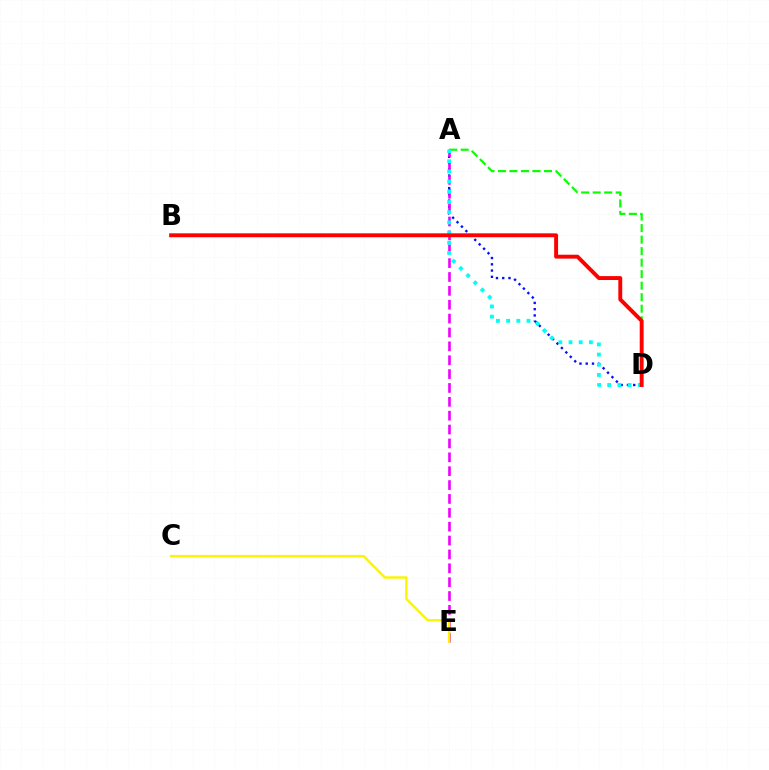{('A', 'D'): [{'color': '#0010ff', 'line_style': 'dotted', 'thickness': 1.7}, {'color': '#08ff00', 'line_style': 'dashed', 'thickness': 1.56}, {'color': '#00fff6', 'line_style': 'dotted', 'thickness': 2.77}], ('A', 'E'): [{'color': '#ee00ff', 'line_style': 'dashed', 'thickness': 1.88}], ('C', 'E'): [{'color': '#fcf500', 'line_style': 'solid', 'thickness': 1.73}], ('B', 'D'): [{'color': '#ff0000', 'line_style': 'solid', 'thickness': 2.81}]}